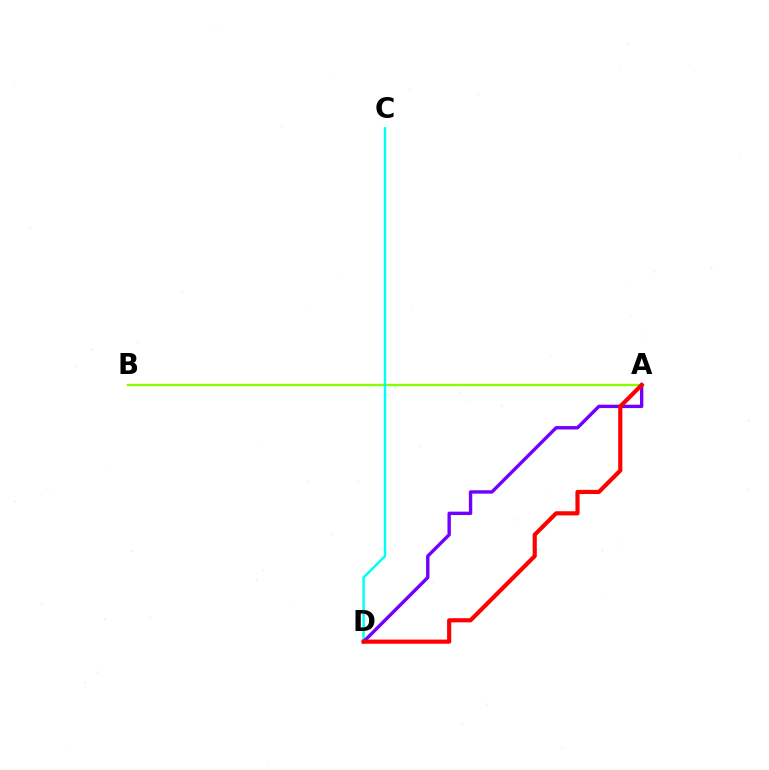{('A', 'B'): [{'color': '#84ff00', 'line_style': 'solid', 'thickness': 1.66}], ('C', 'D'): [{'color': '#00fff6', 'line_style': 'solid', 'thickness': 1.78}], ('A', 'D'): [{'color': '#7200ff', 'line_style': 'solid', 'thickness': 2.44}, {'color': '#ff0000', 'line_style': 'solid', 'thickness': 2.99}]}